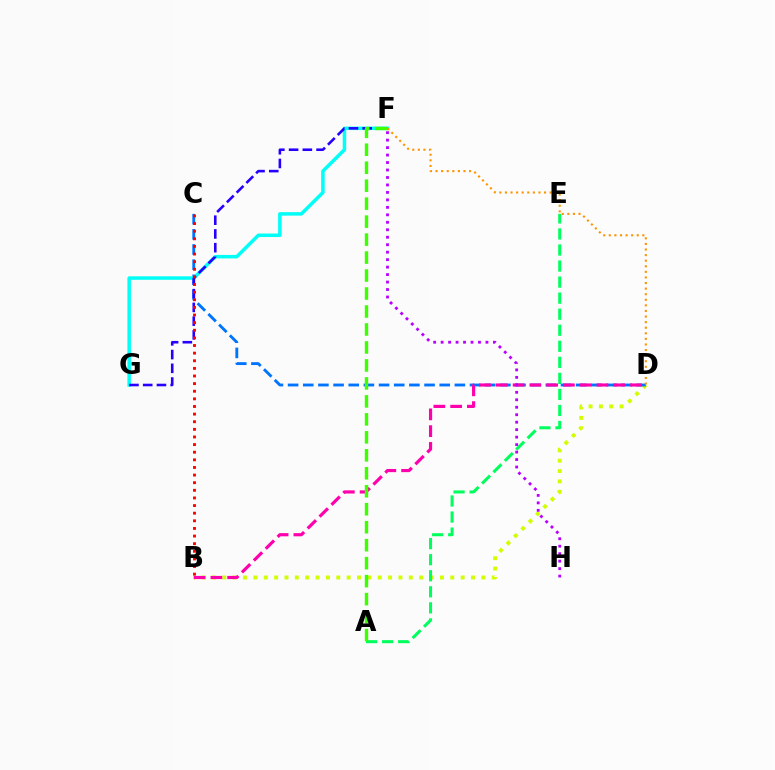{('B', 'D'): [{'color': '#d1ff00', 'line_style': 'dotted', 'thickness': 2.82}, {'color': '#ff00ac', 'line_style': 'dashed', 'thickness': 2.28}], ('A', 'E'): [{'color': '#00ff5c', 'line_style': 'dashed', 'thickness': 2.18}], ('C', 'D'): [{'color': '#0074ff', 'line_style': 'dashed', 'thickness': 2.06}], ('F', 'G'): [{'color': '#00fff6', 'line_style': 'solid', 'thickness': 2.51}, {'color': '#2500ff', 'line_style': 'dashed', 'thickness': 1.87}], ('D', 'F'): [{'color': '#ff9400', 'line_style': 'dotted', 'thickness': 1.52}], ('A', 'F'): [{'color': '#3dff00', 'line_style': 'dashed', 'thickness': 2.44}], ('B', 'C'): [{'color': '#ff0000', 'line_style': 'dotted', 'thickness': 2.07}], ('F', 'H'): [{'color': '#b900ff', 'line_style': 'dotted', 'thickness': 2.03}]}